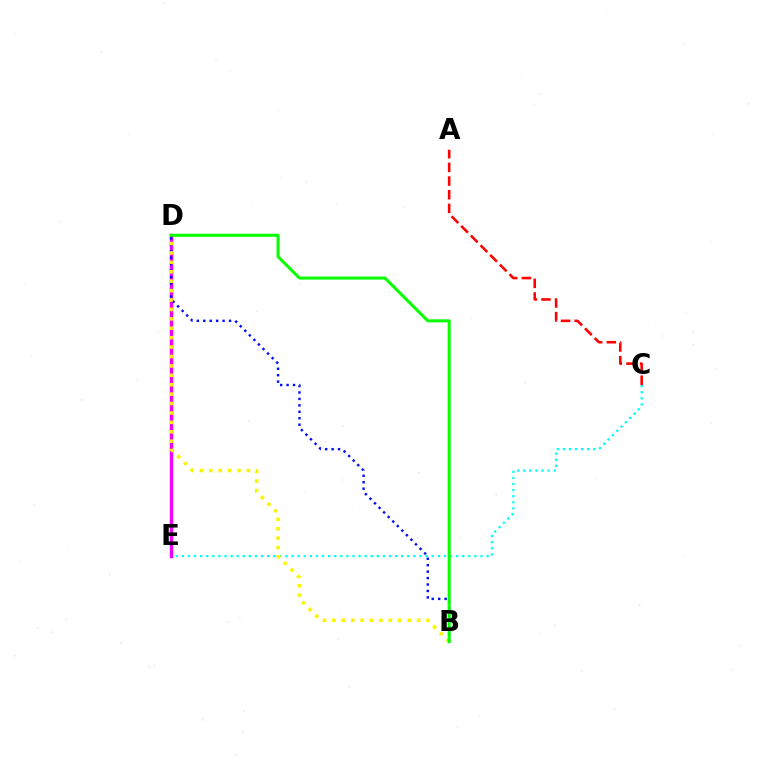{('C', 'E'): [{'color': '#00fff6', 'line_style': 'dotted', 'thickness': 1.66}], ('D', 'E'): [{'color': '#ee00ff', 'line_style': 'solid', 'thickness': 2.46}], ('A', 'C'): [{'color': '#ff0000', 'line_style': 'dashed', 'thickness': 1.86}], ('B', 'D'): [{'color': '#0010ff', 'line_style': 'dotted', 'thickness': 1.75}, {'color': '#fcf500', 'line_style': 'dotted', 'thickness': 2.56}, {'color': '#08ff00', 'line_style': 'solid', 'thickness': 2.17}]}